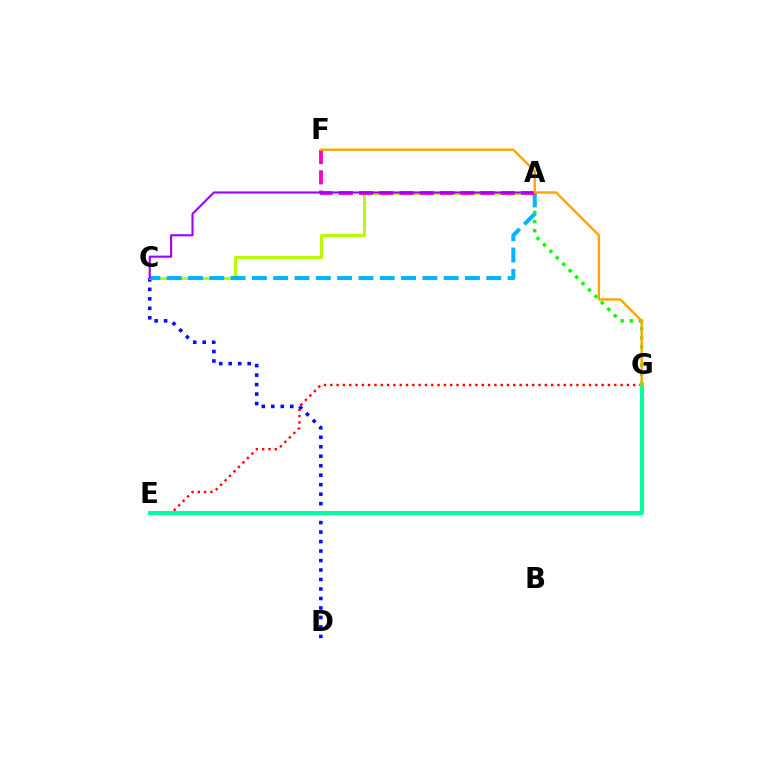{('A', 'G'): [{'color': '#08ff00', 'line_style': 'dotted', 'thickness': 2.47}], ('C', 'D'): [{'color': '#0010ff', 'line_style': 'dotted', 'thickness': 2.58}], ('A', 'C'): [{'color': '#b3ff00', 'line_style': 'solid', 'thickness': 2.15}, {'color': '#00b5ff', 'line_style': 'dashed', 'thickness': 2.89}, {'color': '#9b00ff', 'line_style': 'solid', 'thickness': 1.51}], ('E', 'G'): [{'color': '#ff0000', 'line_style': 'dotted', 'thickness': 1.71}, {'color': '#00ff9d', 'line_style': 'solid', 'thickness': 2.82}], ('A', 'F'): [{'color': '#ff00bd', 'line_style': 'dashed', 'thickness': 2.75}], ('F', 'G'): [{'color': '#ffa500', 'line_style': 'solid', 'thickness': 1.73}]}